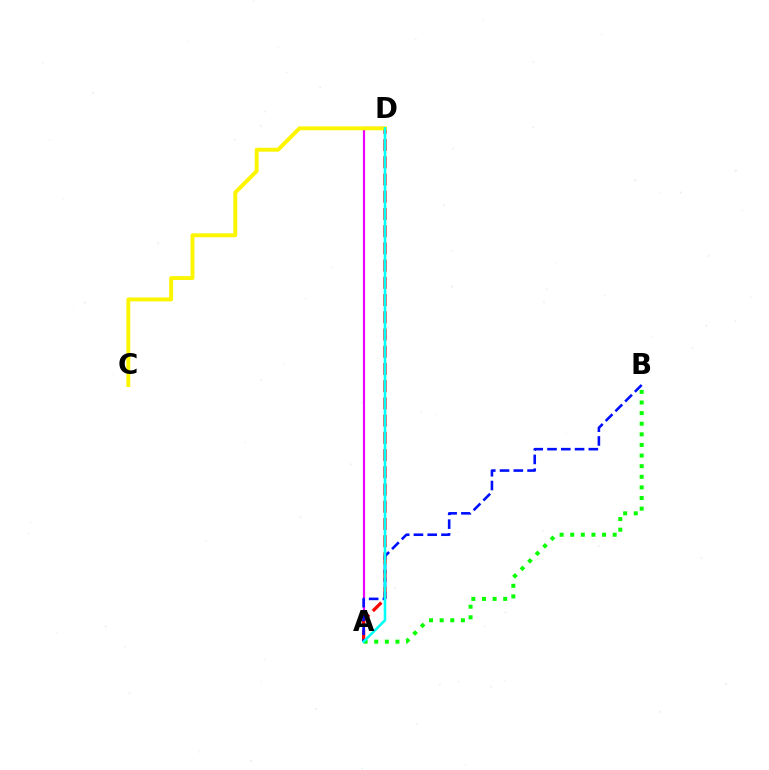{('A', 'D'): [{'color': '#ee00ff', 'line_style': 'solid', 'thickness': 1.57}, {'color': '#ff0000', 'line_style': 'dashed', 'thickness': 2.34}, {'color': '#00fff6', 'line_style': 'solid', 'thickness': 1.85}], ('C', 'D'): [{'color': '#fcf500', 'line_style': 'solid', 'thickness': 2.81}], ('A', 'B'): [{'color': '#08ff00', 'line_style': 'dotted', 'thickness': 2.88}, {'color': '#0010ff', 'line_style': 'dashed', 'thickness': 1.87}]}